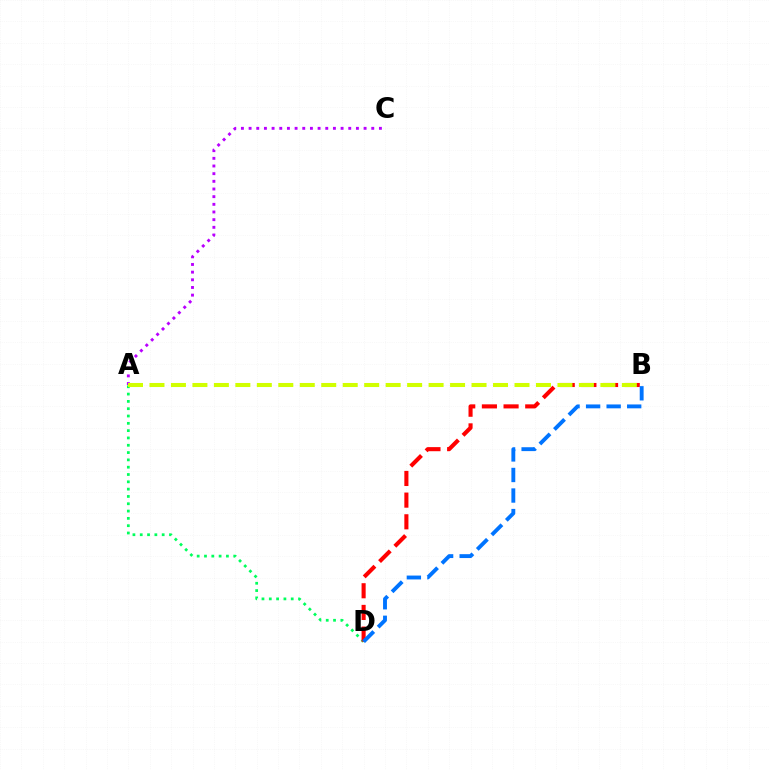{('A', 'D'): [{'color': '#00ff5c', 'line_style': 'dotted', 'thickness': 1.99}], ('B', 'D'): [{'color': '#ff0000', 'line_style': 'dashed', 'thickness': 2.94}, {'color': '#0074ff', 'line_style': 'dashed', 'thickness': 2.79}], ('A', 'C'): [{'color': '#b900ff', 'line_style': 'dotted', 'thickness': 2.08}], ('A', 'B'): [{'color': '#d1ff00', 'line_style': 'dashed', 'thickness': 2.92}]}